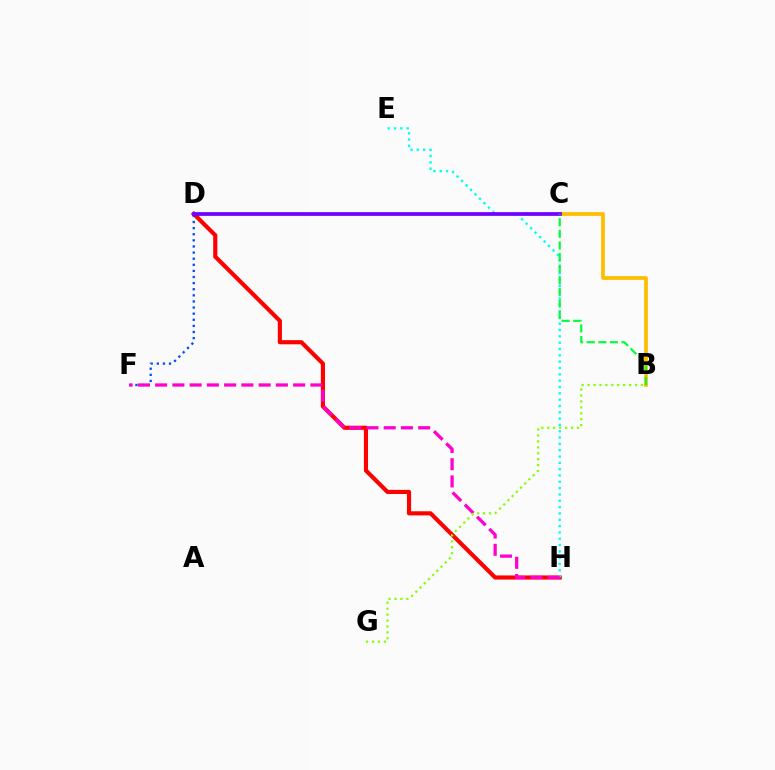{('D', 'H'): [{'color': '#ff0000', 'line_style': 'solid', 'thickness': 2.98}], ('B', 'C'): [{'color': '#ffbd00', 'line_style': 'solid', 'thickness': 2.69}, {'color': '#00ff39', 'line_style': 'dashed', 'thickness': 1.58}], ('D', 'F'): [{'color': '#004bff', 'line_style': 'dotted', 'thickness': 1.66}], ('E', 'H'): [{'color': '#00fff6', 'line_style': 'dotted', 'thickness': 1.72}], ('C', 'D'): [{'color': '#7200ff', 'line_style': 'solid', 'thickness': 2.69}], ('F', 'H'): [{'color': '#ff00cf', 'line_style': 'dashed', 'thickness': 2.34}], ('B', 'G'): [{'color': '#84ff00', 'line_style': 'dotted', 'thickness': 1.61}]}